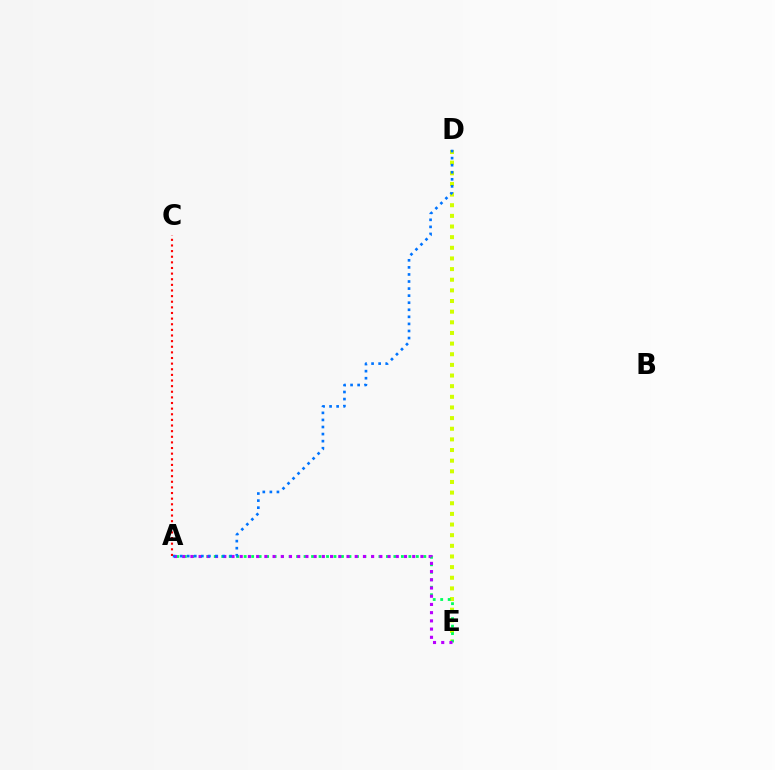{('D', 'E'): [{'color': '#d1ff00', 'line_style': 'dotted', 'thickness': 2.89}], ('A', 'E'): [{'color': '#00ff5c', 'line_style': 'dotted', 'thickness': 2.03}, {'color': '#b900ff', 'line_style': 'dotted', 'thickness': 2.23}], ('A', 'D'): [{'color': '#0074ff', 'line_style': 'dotted', 'thickness': 1.92}], ('A', 'C'): [{'color': '#ff0000', 'line_style': 'dotted', 'thickness': 1.53}]}